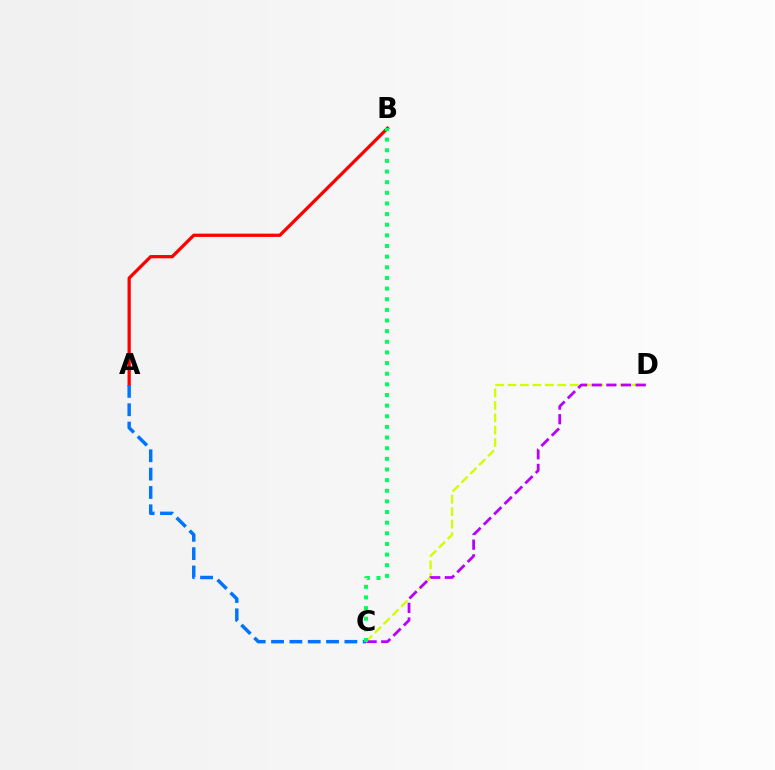{('A', 'B'): [{'color': '#ff0000', 'line_style': 'solid', 'thickness': 2.35}], ('A', 'C'): [{'color': '#0074ff', 'line_style': 'dashed', 'thickness': 2.49}], ('C', 'D'): [{'color': '#d1ff00', 'line_style': 'dashed', 'thickness': 1.69}, {'color': '#b900ff', 'line_style': 'dashed', 'thickness': 1.99}], ('B', 'C'): [{'color': '#00ff5c', 'line_style': 'dotted', 'thickness': 2.89}]}